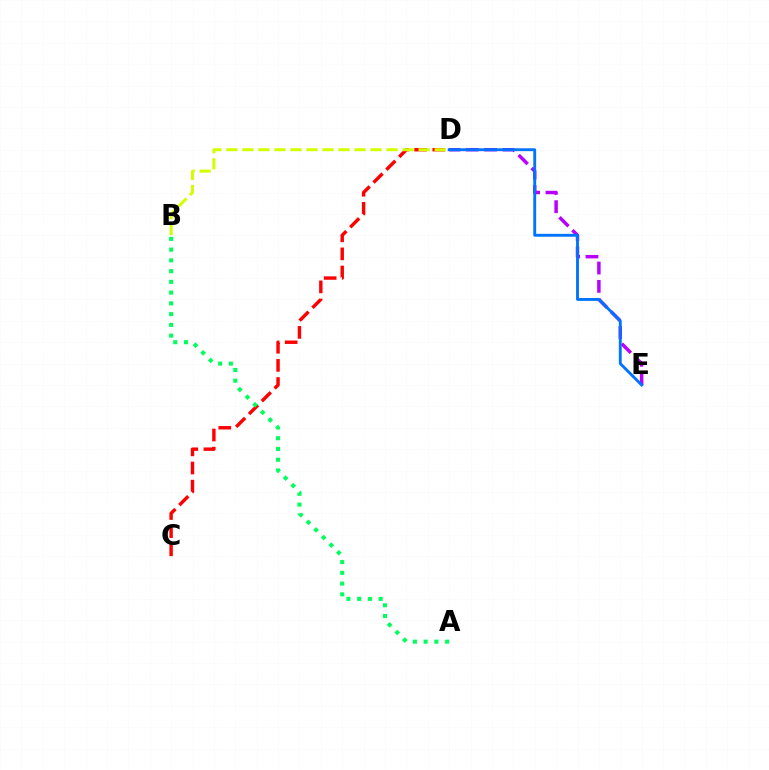{('C', 'D'): [{'color': '#ff0000', 'line_style': 'dashed', 'thickness': 2.46}], ('D', 'E'): [{'color': '#b900ff', 'line_style': 'dashed', 'thickness': 2.49}, {'color': '#0074ff', 'line_style': 'solid', 'thickness': 2.08}], ('A', 'B'): [{'color': '#00ff5c', 'line_style': 'dotted', 'thickness': 2.92}], ('B', 'D'): [{'color': '#d1ff00', 'line_style': 'dashed', 'thickness': 2.18}]}